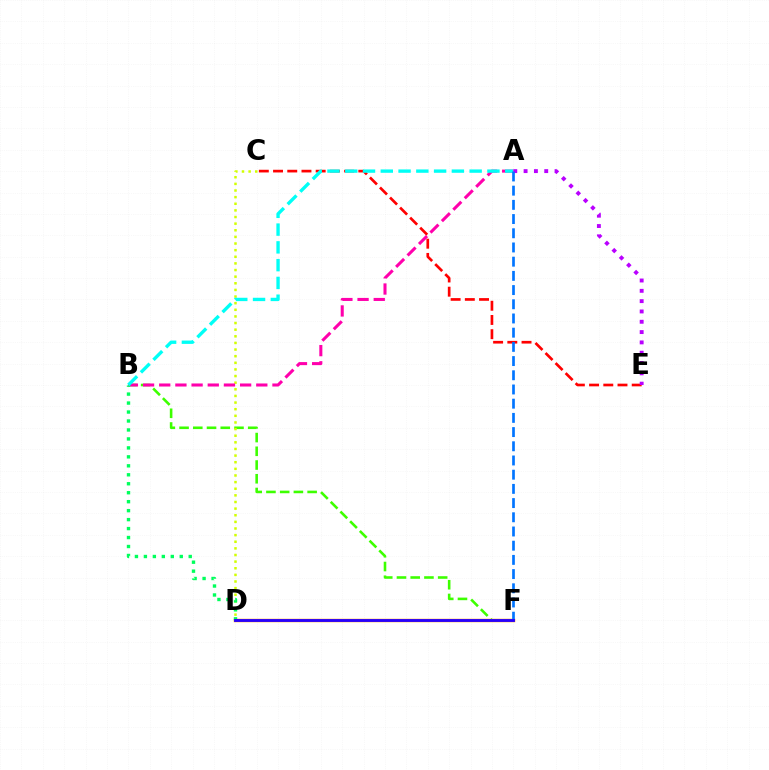{('B', 'F'): [{'color': '#3dff00', 'line_style': 'dashed', 'thickness': 1.87}], ('C', 'D'): [{'color': '#d1ff00', 'line_style': 'dotted', 'thickness': 1.8}], ('D', 'F'): [{'color': '#ff9400', 'line_style': 'solid', 'thickness': 2.48}, {'color': '#2500ff', 'line_style': 'solid', 'thickness': 2.06}], ('A', 'B'): [{'color': '#ff00ac', 'line_style': 'dashed', 'thickness': 2.2}, {'color': '#00fff6', 'line_style': 'dashed', 'thickness': 2.41}], ('C', 'E'): [{'color': '#ff0000', 'line_style': 'dashed', 'thickness': 1.93}], ('B', 'D'): [{'color': '#00ff5c', 'line_style': 'dotted', 'thickness': 2.44}], ('A', 'E'): [{'color': '#b900ff', 'line_style': 'dotted', 'thickness': 2.8}], ('A', 'F'): [{'color': '#0074ff', 'line_style': 'dashed', 'thickness': 1.93}]}